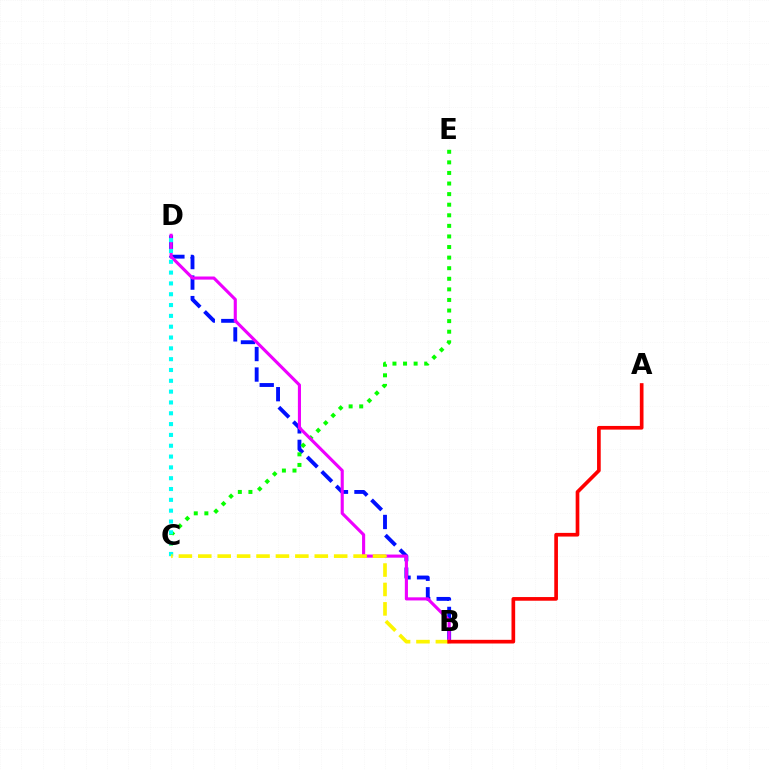{('B', 'D'): [{'color': '#0010ff', 'line_style': 'dashed', 'thickness': 2.79}, {'color': '#ee00ff', 'line_style': 'solid', 'thickness': 2.24}], ('C', 'E'): [{'color': '#08ff00', 'line_style': 'dotted', 'thickness': 2.88}], ('C', 'D'): [{'color': '#00fff6', 'line_style': 'dotted', 'thickness': 2.94}], ('B', 'C'): [{'color': '#fcf500', 'line_style': 'dashed', 'thickness': 2.64}], ('A', 'B'): [{'color': '#ff0000', 'line_style': 'solid', 'thickness': 2.64}]}